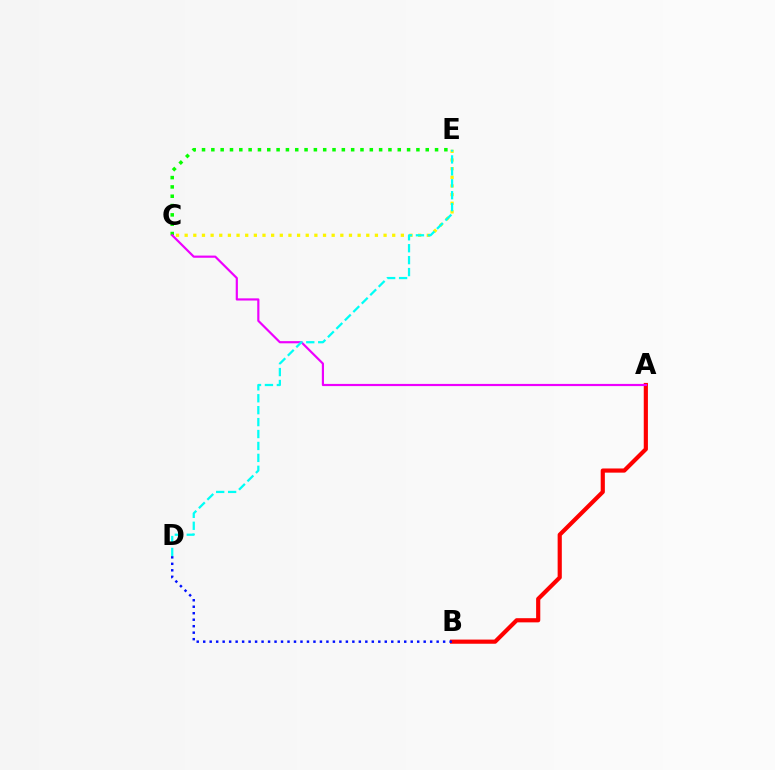{('C', 'E'): [{'color': '#08ff00', 'line_style': 'dotted', 'thickness': 2.53}, {'color': '#fcf500', 'line_style': 'dotted', 'thickness': 2.35}], ('A', 'B'): [{'color': '#ff0000', 'line_style': 'solid', 'thickness': 3.0}], ('B', 'D'): [{'color': '#0010ff', 'line_style': 'dotted', 'thickness': 1.76}], ('A', 'C'): [{'color': '#ee00ff', 'line_style': 'solid', 'thickness': 1.57}], ('D', 'E'): [{'color': '#00fff6', 'line_style': 'dashed', 'thickness': 1.62}]}